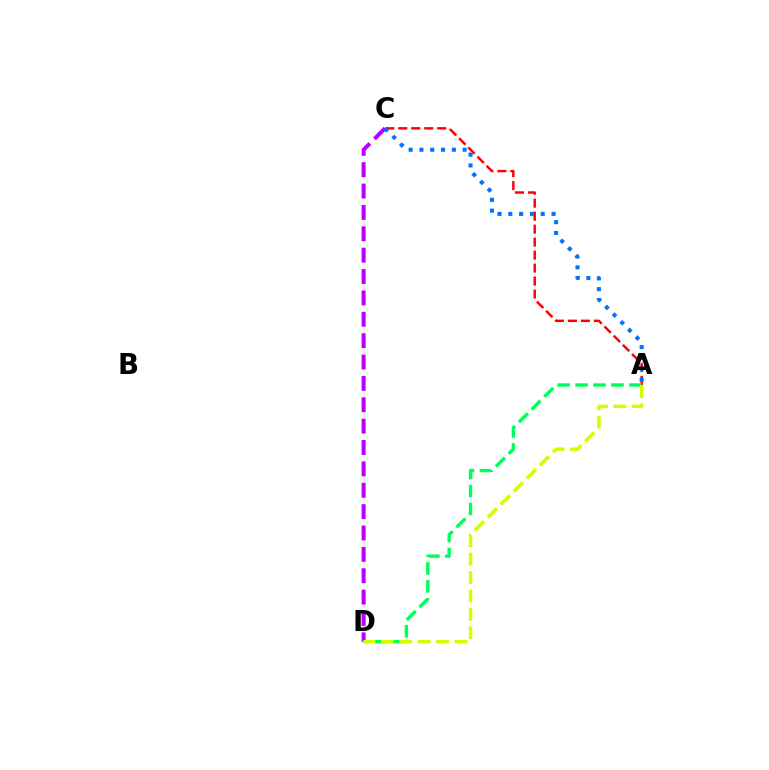{('A', 'C'): [{'color': '#ff0000', 'line_style': 'dashed', 'thickness': 1.76}, {'color': '#0074ff', 'line_style': 'dotted', 'thickness': 2.94}], ('C', 'D'): [{'color': '#b900ff', 'line_style': 'dashed', 'thickness': 2.9}], ('A', 'D'): [{'color': '#00ff5c', 'line_style': 'dashed', 'thickness': 2.44}, {'color': '#d1ff00', 'line_style': 'dashed', 'thickness': 2.5}]}